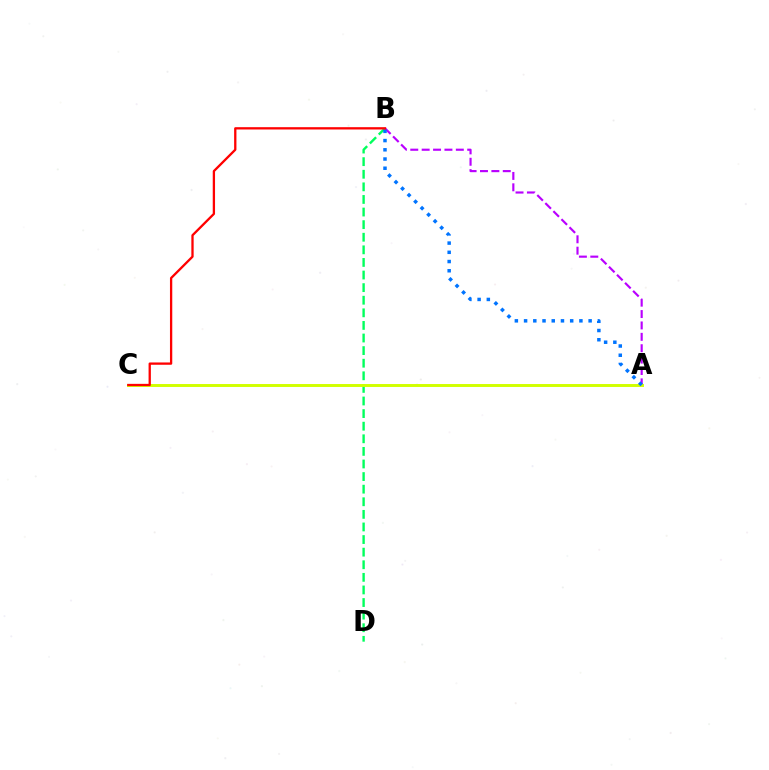{('B', 'D'): [{'color': '#00ff5c', 'line_style': 'dashed', 'thickness': 1.71}], ('A', 'B'): [{'color': '#b900ff', 'line_style': 'dashed', 'thickness': 1.55}, {'color': '#0074ff', 'line_style': 'dotted', 'thickness': 2.51}], ('A', 'C'): [{'color': '#d1ff00', 'line_style': 'solid', 'thickness': 2.12}], ('B', 'C'): [{'color': '#ff0000', 'line_style': 'solid', 'thickness': 1.66}]}